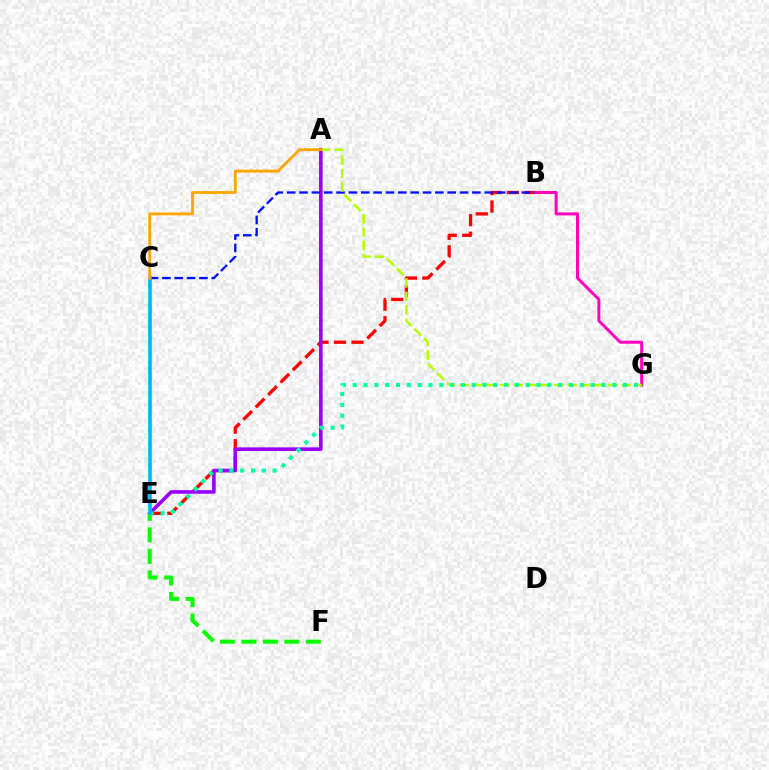{('B', 'E'): [{'color': '#ff0000', 'line_style': 'dashed', 'thickness': 2.38}], ('B', 'G'): [{'color': '#ff00bd', 'line_style': 'solid', 'thickness': 2.15}], ('A', 'E'): [{'color': '#9b00ff', 'line_style': 'solid', 'thickness': 2.6}], ('B', 'C'): [{'color': '#0010ff', 'line_style': 'dashed', 'thickness': 1.68}], ('A', 'G'): [{'color': '#b3ff00', 'line_style': 'dashed', 'thickness': 1.83}], ('E', 'F'): [{'color': '#08ff00', 'line_style': 'dashed', 'thickness': 2.92}], ('E', 'G'): [{'color': '#00ff9d', 'line_style': 'dotted', 'thickness': 2.94}], ('C', 'E'): [{'color': '#00b5ff', 'line_style': 'solid', 'thickness': 2.61}], ('A', 'C'): [{'color': '#ffa500', 'line_style': 'solid', 'thickness': 2.04}]}